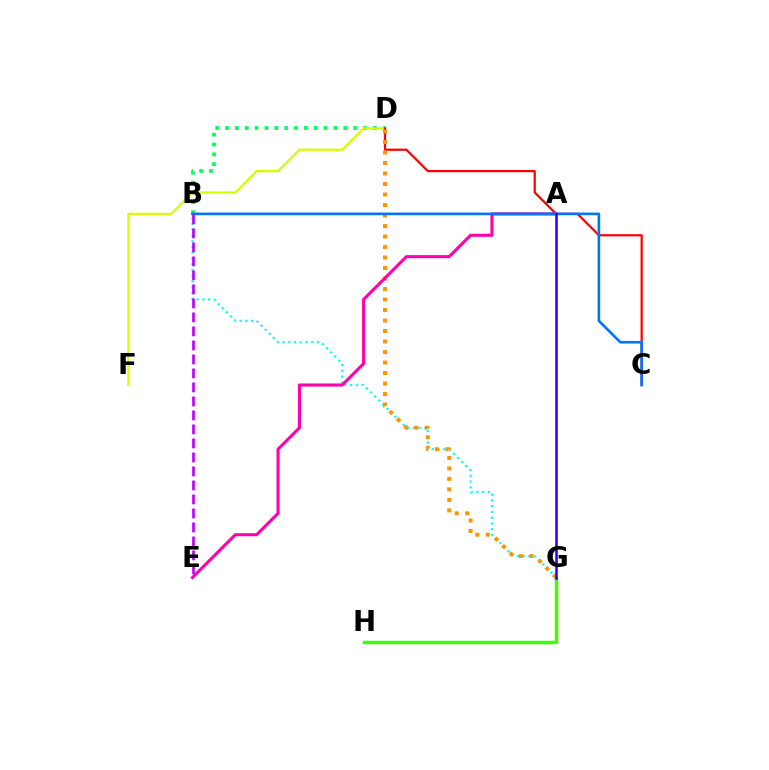{('B', 'D'): [{'color': '#00ff5c', 'line_style': 'dotted', 'thickness': 2.68}], ('D', 'F'): [{'color': '#d1ff00', 'line_style': 'solid', 'thickness': 1.6}], ('B', 'G'): [{'color': '#00fff6', 'line_style': 'dotted', 'thickness': 1.56}], ('C', 'D'): [{'color': '#ff0000', 'line_style': 'solid', 'thickness': 1.6}], ('D', 'G'): [{'color': '#ff9400', 'line_style': 'dotted', 'thickness': 2.85}], ('A', 'E'): [{'color': '#ff00ac', 'line_style': 'solid', 'thickness': 2.2}], ('B', 'C'): [{'color': '#0074ff', 'line_style': 'solid', 'thickness': 1.9}], ('B', 'E'): [{'color': '#b900ff', 'line_style': 'dashed', 'thickness': 1.9}], ('G', 'H'): [{'color': '#3dff00', 'line_style': 'solid', 'thickness': 2.5}], ('A', 'G'): [{'color': '#2500ff', 'line_style': 'solid', 'thickness': 1.82}]}